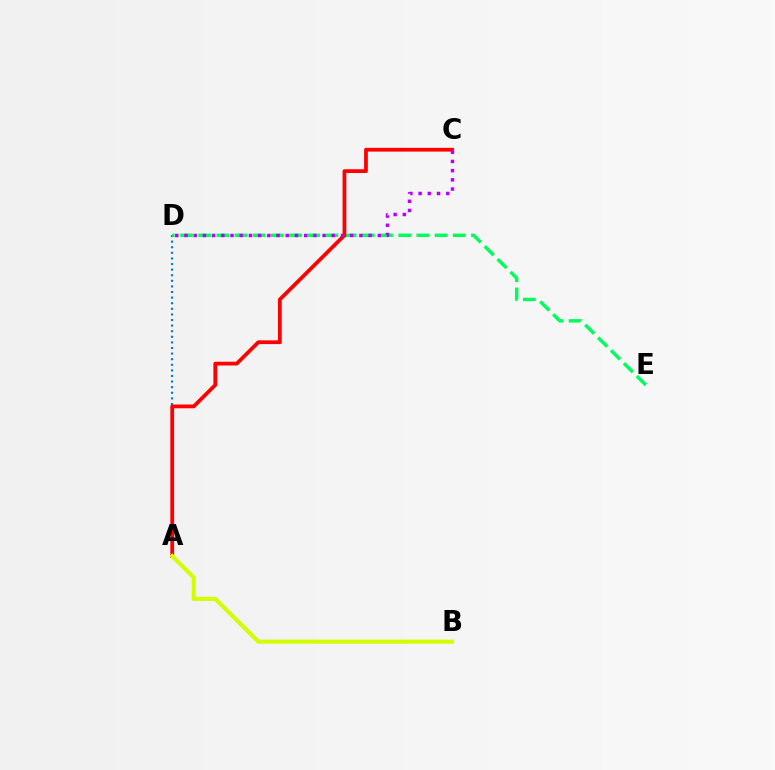{('A', 'D'): [{'color': '#0074ff', 'line_style': 'dotted', 'thickness': 1.52}], ('D', 'E'): [{'color': '#00ff5c', 'line_style': 'dashed', 'thickness': 2.47}], ('A', 'C'): [{'color': '#ff0000', 'line_style': 'solid', 'thickness': 2.71}], ('A', 'B'): [{'color': '#d1ff00', 'line_style': 'solid', 'thickness': 2.96}], ('C', 'D'): [{'color': '#b900ff', 'line_style': 'dotted', 'thickness': 2.5}]}